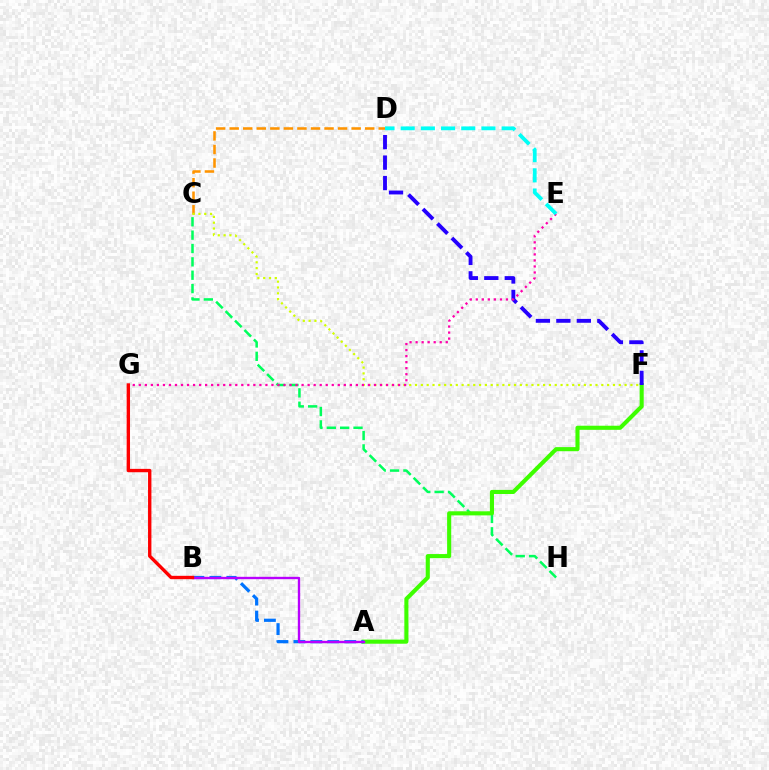{('C', 'H'): [{'color': '#00ff5c', 'line_style': 'dashed', 'thickness': 1.81}], ('A', 'F'): [{'color': '#3dff00', 'line_style': 'solid', 'thickness': 2.95}], ('D', 'F'): [{'color': '#2500ff', 'line_style': 'dashed', 'thickness': 2.78}], ('C', 'D'): [{'color': '#ff9400', 'line_style': 'dashed', 'thickness': 1.84}], ('C', 'F'): [{'color': '#d1ff00', 'line_style': 'dotted', 'thickness': 1.58}], ('A', 'B'): [{'color': '#0074ff', 'line_style': 'dashed', 'thickness': 2.3}, {'color': '#b900ff', 'line_style': 'solid', 'thickness': 1.7}], ('E', 'G'): [{'color': '#ff00ac', 'line_style': 'dotted', 'thickness': 1.64}], ('B', 'G'): [{'color': '#ff0000', 'line_style': 'solid', 'thickness': 2.42}], ('D', 'E'): [{'color': '#00fff6', 'line_style': 'dashed', 'thickness': 2.74}]}